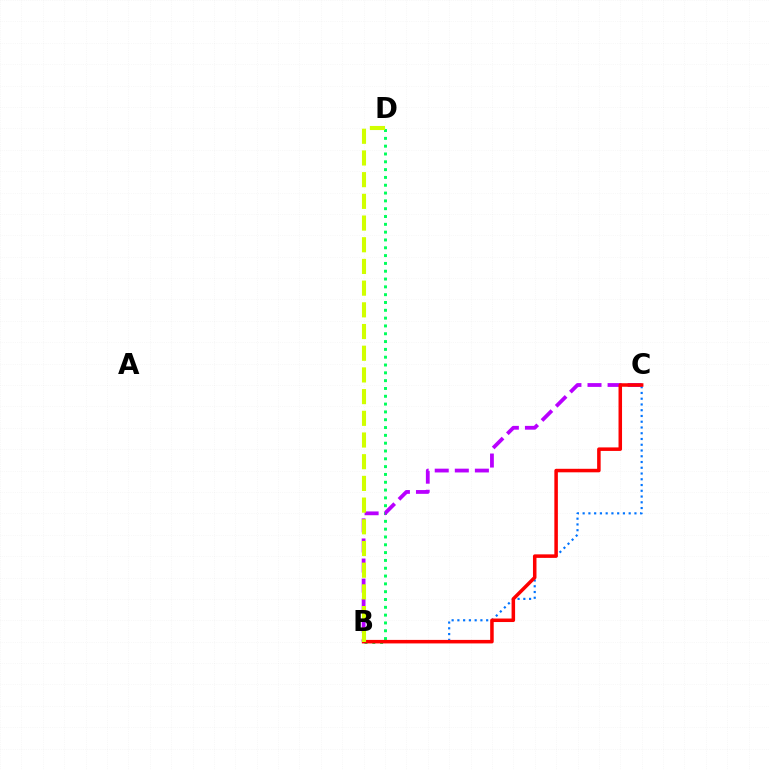{('B', 'C'): [{'color': '#0074ff', 'line_style': 'dotted', 'thickness': 1.56}, {'color': '#b900ff', 'line_style': 'dashed', 'thickness': 2.73}, {'color': '#ff0000', 'line_style': 'solid', 'thickness': 2.53}], ('B', 'D'): [{'color': '#00ff5c', 'line_style': 'dotted', 'thickness': 2.12}, {'color': '#d1ff00', 'line_style': 'dashed', 'thickness': 2.95}]}